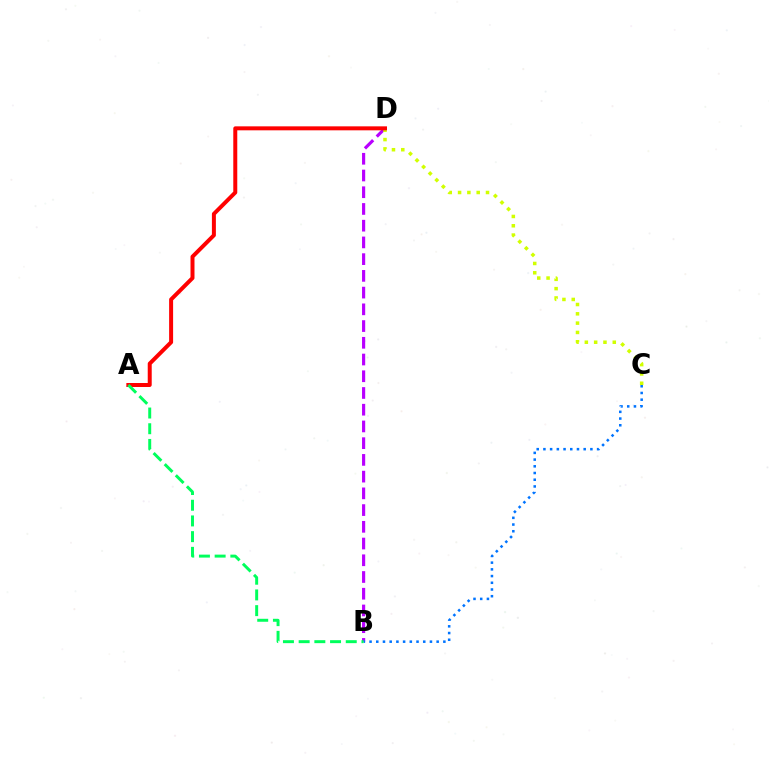{('B', 'D'): [{'color': '#b900ff', 'line_style': 'dashed', 'thickness': 2.27}], ('C', 'D'): [{'color': '#d1ff00', 'line_style': 'dotted', 'thickness': 2.53}], ('B', 'C'): [{'color': '#0074ff', 'line_style': 'dotted', 'thickness': 1.82}], ('A', 'D'): [{'color': '#ff0000', 'line_style': 'solid', 'thickness': 2.87}], ('A', 'B'): [{'color': '#00ff5c', 'line_style': 'dashed', 'thickness': 2.13}]}